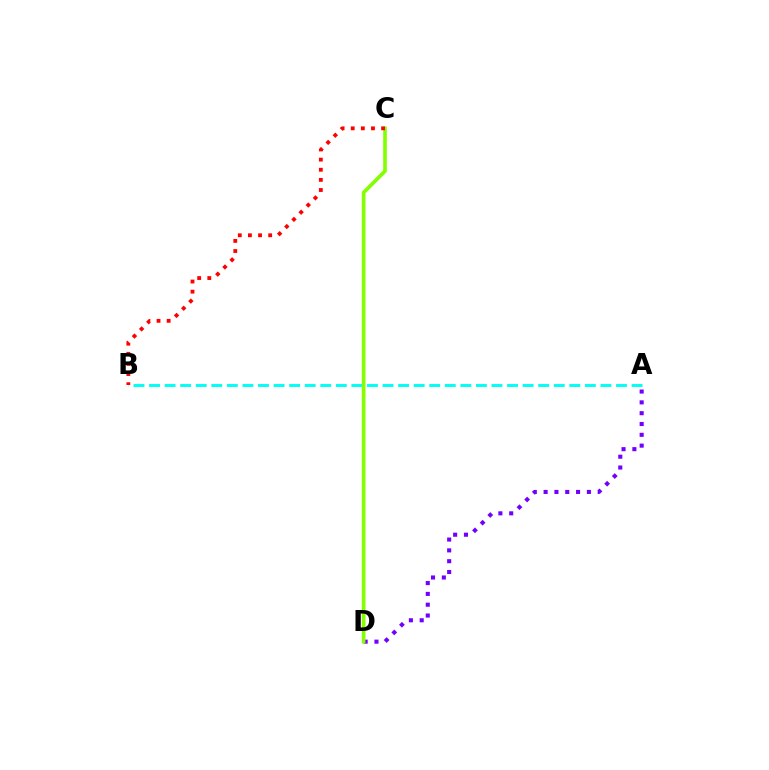{('A', 'B'): [{'color': '#00fff6', 'line_style': 'dashed', 'thickness': 2.11}], ('A', 'D'): [{'color': '#7200ff', 'line_style': 'dotted', 'thickness': 2.94}], ('C', 'D'): [{'color': '#84ff00', 'line_style': 'solid', 'thickness': 2.63}], ('B', 'C'): [{'color': '#ff0000', 'line_style': 'dotted', 'thickness': 2.75}]}